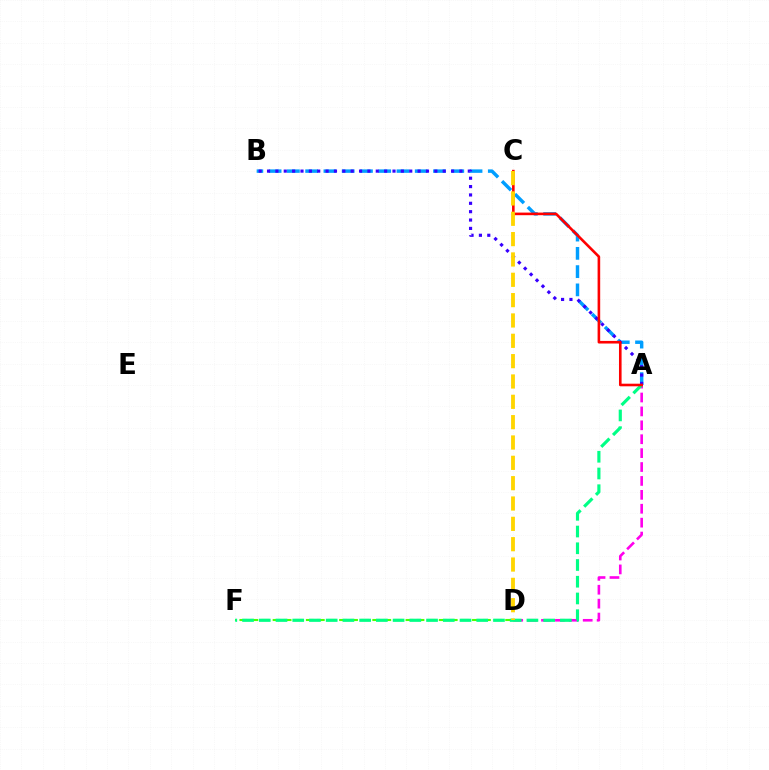{('D', 'F'): [{'color': '#4fff00', 'line_style': 'dashed', 'thickness': 1.5}], ('A', 'B'): [{'color': '#009eff', 'line_style': 'dashed', 'thickness': 2.48}, {'color': '#3700ff', 'line_style': 'dotted', 'thickness': 2.27}], ('A', 'D'): [{'color': '#ff00ed', 'line_style': 'dashed', 'thickness': 1.89}], ('A', 'F'): [{'color': '#00ff86', 'line_style': 'dashed', 'thickness': 2.27}], ('A', 'C'): [{'color': '#ff0000', 'line_style': 'solid', 'thickness': 1.88}], ('C', 'D'): [{'color': '#ffd500', 'line_style': 'dashed', 'thickness': 2.76}]}